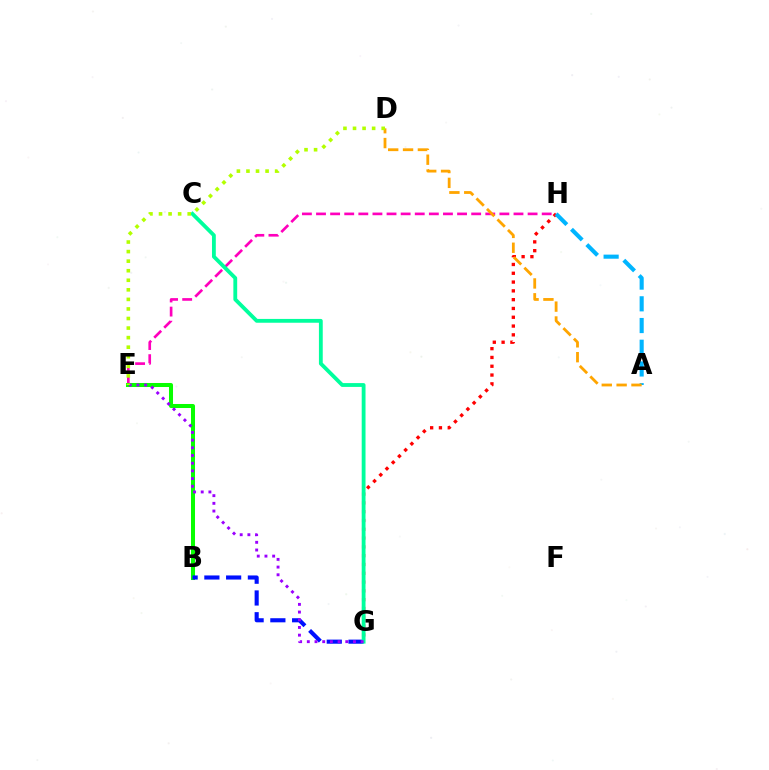{('E', 'H'): [{'color': '#ff00bd', 'line_style': 'dashed', 'thickness': 1.92}], ('B', 'E'): [{'color': '#08ff00', 'line_style': 'solid', 'thickness': 2.9}], ('B', 'G'): [{'color': '#0010ff', 'line_style': 'dashed', 'thickness': 2.96}], ('G', 'H'): [{'color': '#ff0000', 'line_style': 'dotted', 'thickness': 2.39}], ('C', 'G'): [{'color': '#00ff9d', 'line_style': 'solid', 'thickness': 2.75}], ('E', 'G'): [{'color': '#9b00ff', 'line_style': 'dotted', 'thickness': 2.09}], ('A', 'H'): [{'color': '#00b5ff', 'line_style': 'dashed', 'thickness': 2.95}], ('A', 'D'): [{'color': '#ffa500', 'line_style': 'dashed', 'thickness': 2.02}], ('D', 'E'): [{'color': '#b3ff00', 'line_style': 'dotted', 'thickness': 2.6}]}